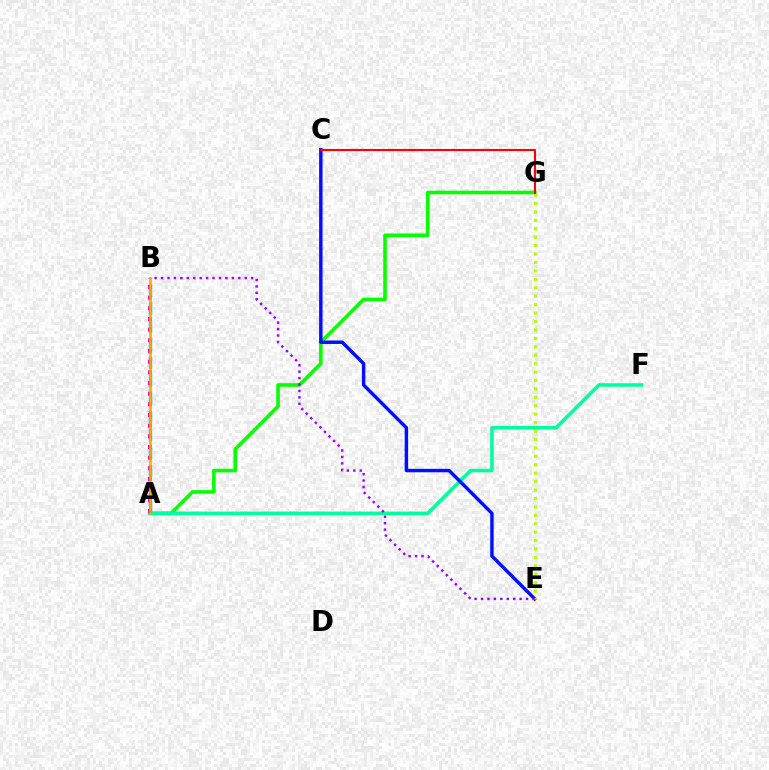{('A', 'G'): [{'color': '#08ff00', 'line_style': 'solid', 'thickness': 2.59}], ('A', 'B'): [{'color': '#00b5ff', 'line_style': 'dashed', 'thickness': 2.45}, {'color': '#ff00bd', 'line_style': 'dotted', 'thickness': 2.9}, {'color': '#ffa500', 'line_style': 'solid', 'thickness': 1.81}], ('A', 'F'): [{'color': '#00ff9d', 'line_style': 'solid', 'thickness': 2.55}], ('C', 'E'): [{'color': '#0010ff', 'line_style': 'solid', 'thickness': 2.48}], ('E', 'G'): [{'color': '#b3ff00', 'line_style': 'dotted', 'thickness': 2.29}], ('B', 'E'): [{'color': '#9b00ff', 'line_style': 'dotted', 'thickness': 1.75}], ('C', 'G'): [{'color': '#ff0000', 'line_style': 'solid', 'thickness': 1.51}]}